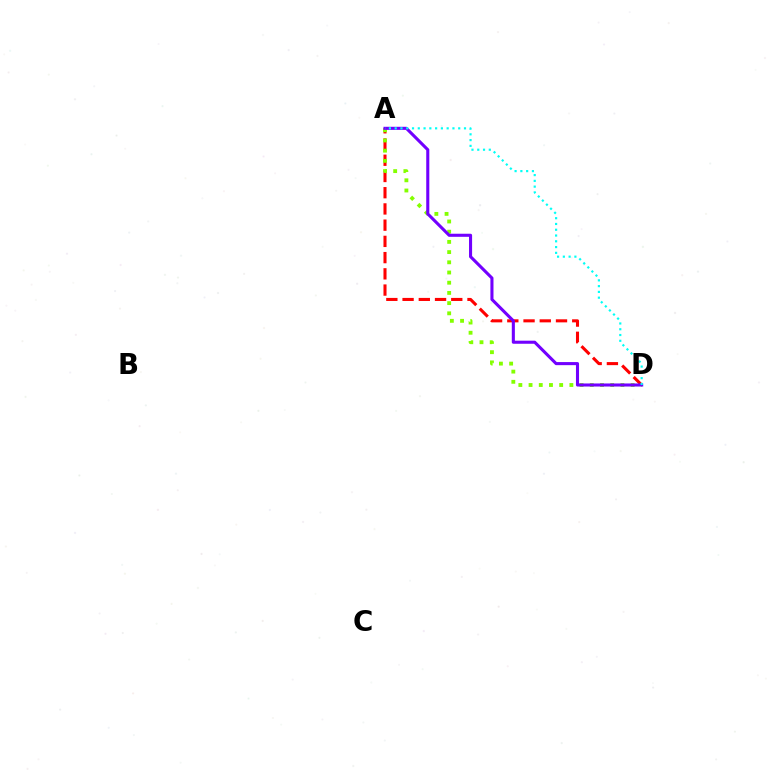{('A', 'D'): [{'color': '#ff0000', 'line_style': 'dashed', 'thickness': 2.2}, {'color': '#84ff00', 'line_style': 'dotted', 'thickness': 2.77}, {'color': '#7200ff', 'line_style': 'solid', 'thickness': 2.22}, {'color': '#00fff6', 'line_style': 'dotted', 'thickness': 1.57}]}